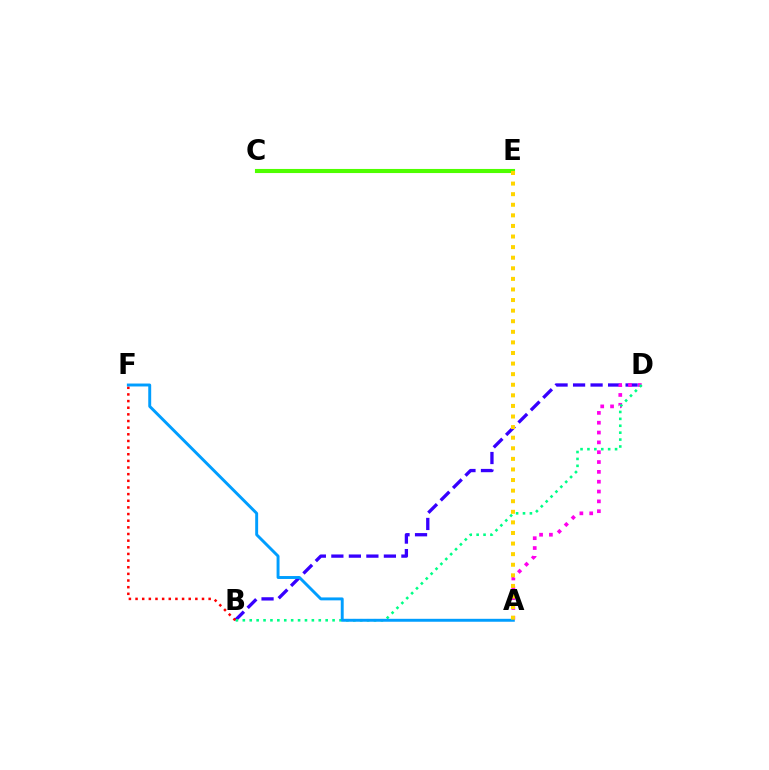{('B', 'D'): [{'color': '#3700ff', 'line_style': 'dashed', 'thickness': 2.38}, {'color': '#00ff86', 'line_style': 'dotted', 'thickness': 1.88}], ('A', 'D'): [{'color': '#ff00ed', 'line_style': 'dotted', 'thickness': 2.67}], ('C', 'E'): [{'color': '#4fff00', 'line_style': 'solid', 'thickness': 2.95}], ('B', 'F'): [{'color': '#ff0000', 'line_style': 'dotted', 'thickness': 1.81}], ('A', 'F'): [{'color': '#009eff', 'line_style': 'solid', 'thickness': 2.11}], ('A', 'E'): [{'color': '#ffd500', 'line_style': 'dotted', 'thickness': 2.88}]}